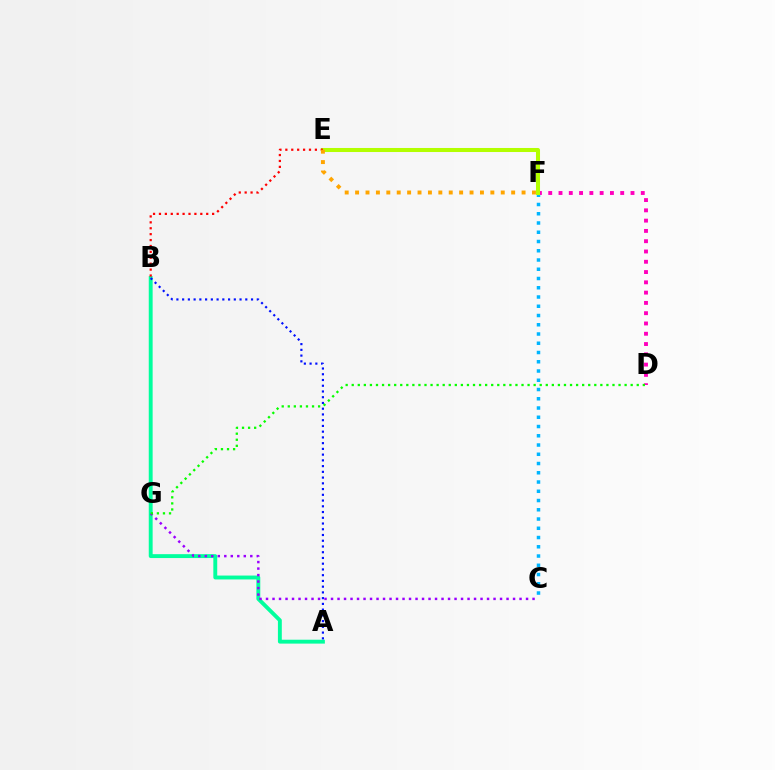{('C', 'F'): [{'color': '#00b5ff', 'line_style': 'dotted', 'thickness': 2.51}], ('A', 'B'): [{'color': '#00ff9d', 'line_style': 'solid', 'thickness': 2.8}, {'color': '#0010ff', 'line_style': 'dotted', 'thickness': 1.56}], ('D', 'F'): [{'color': '#ff00bd', 'line_style': 'dotted', 'thickness': 2.79}], ('C', 'G'): [{'color': '#9b00ff', 'line_style': 'dotted', 'thickness': 1.77}], ('D', 'G'): [{'color': '#08ff00', 'line_style': 'dotted', 'thickness': 1.65}], ('E', 'F'): [{'color': '#b3ff00', 'line_style': 'solid', 'thickness': 2.91}, {'color': '#ffa500', 'line_style': 'dotted', 'thickness': 2.83}], ('B', 'E'): [{'color': '#ff0000', 'line_style': 'dotted', 'thickness': 1.61}]}